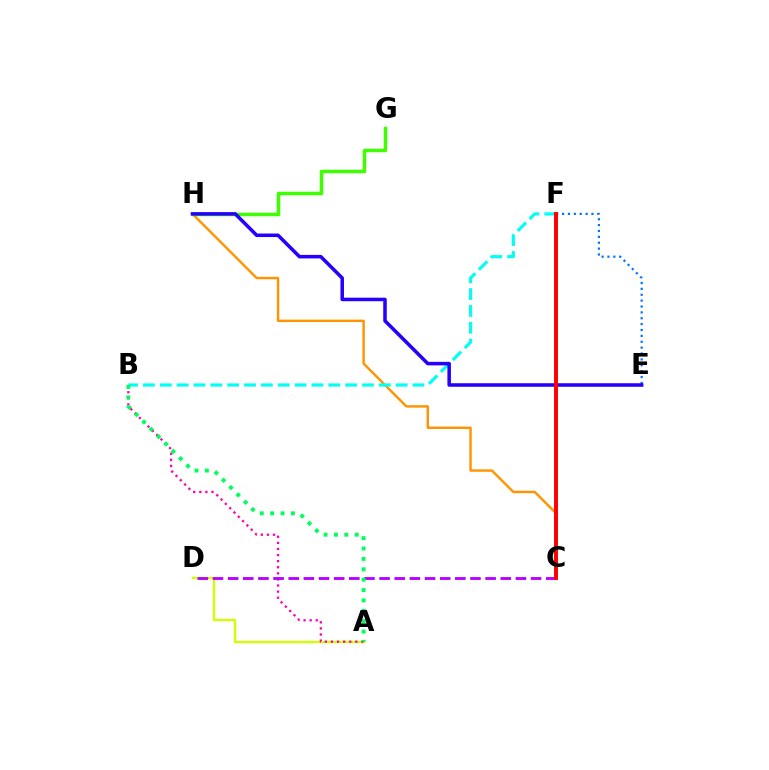{('A', 'D'): [{'color': '#d1ff00', 'line_style': 'solid', 'thickness': 1.7}], ('C', 'H'): [{'color': '#ff9400', 'line_style': 'solid', 'thickness': 1.74}], ('A', 'B'): [{'color': '#ff00ac', 'line_style': 'dotted', 'thickness': 1.66}, {'color': '#00ff5c', 'line_style': 'dotted', 'thickness': 2.82}], ('C', 'D'): [{'color': '#b900ff', 'line_style': 'dashed', 'thickness': 2.06}], ('B', 'F'): [{'color': '#00fff6', 'line_style': 'dashed', 'thickness': 2.29}], ('G', 'H'): [{'color': '#3dff00', 'line_style': 'solid', 'thickness': 2.52}], ('E', 'F'): [{'color': '#0074ff', 'line_style': 'dotted', 'thickness': 1.6}], ('E', 'H'): [{'color': '#2500ff', 'line_style': 'solid', 'thickness': 2.54}], ('C', 'F'): [{'color': '#ff0000', 'line_style': 'solid', 'thickness': 2.83}]}